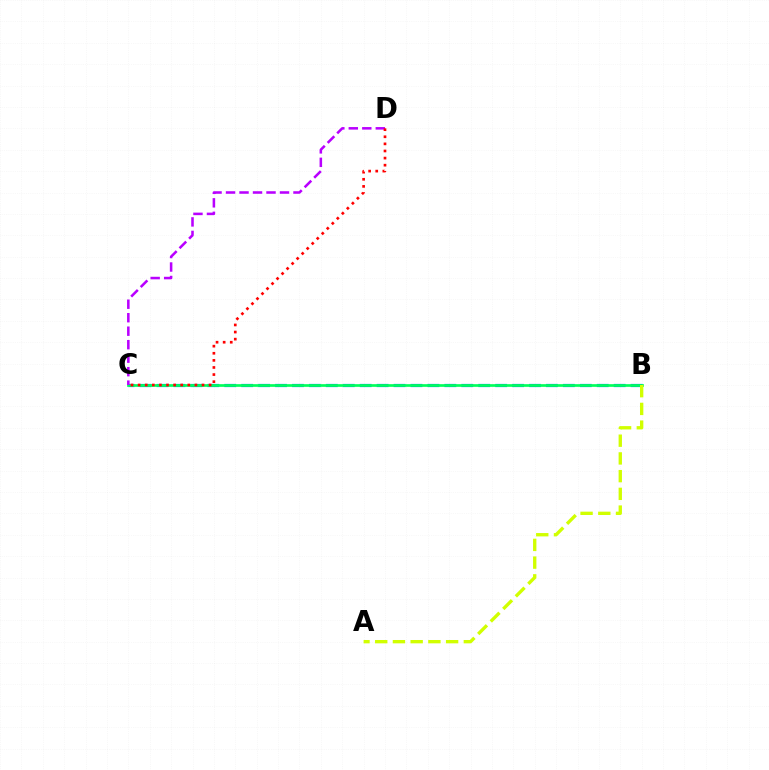{('B', 'C'): [{'color': '#0074ff', 'line_style': 'dashed', 'thickness': 2.3}, {'color': '#00ff5c', 'line_style': 'solid', 'thickness': 1.93}], ('A', 'B'): [{'color': '#d1ff00', 'line_style': 'dashed', 'thickness': 2.41}], ('C', 'D'): [{'color': '#b900ff', 'line_style': 'dashed', 'thickness': 1.83}, {'color': '#ff0000', 'line_style': 'dotted', 'thickness': 1.93}]}